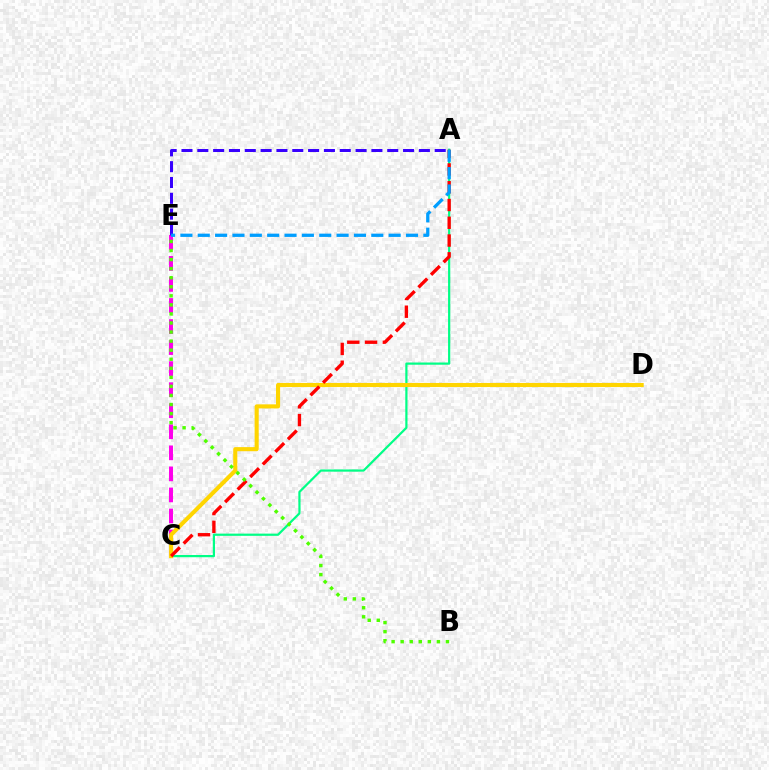{('A', 'C'): [{'color': '#00ff86', 'line_style': 'solid', 'thickness': 1.6}, {'color': '#ff0000', 'line_style': 'dashed', 'thickness': 2.41}], ('C', 'E'): [{'color': '#ff00ed', 'line_style': 'dashed', 'thickness': 2.86}], ('C', 'D'): [{'color': '#ffd500', 'line_style': 'solid', 'thickness': 2.94}], ('B', 'E'): [{'color': '#4fff00', 'line_style': 'dotted', 'thickness': 2.46}], ('A', 'E'): [{'color': '#3700ff', 'line_style': 'dashed', 'thickness': 2.15}, {'color': '#009eff', 'line_style': 'dashed', 'thickness': 2.36}]}